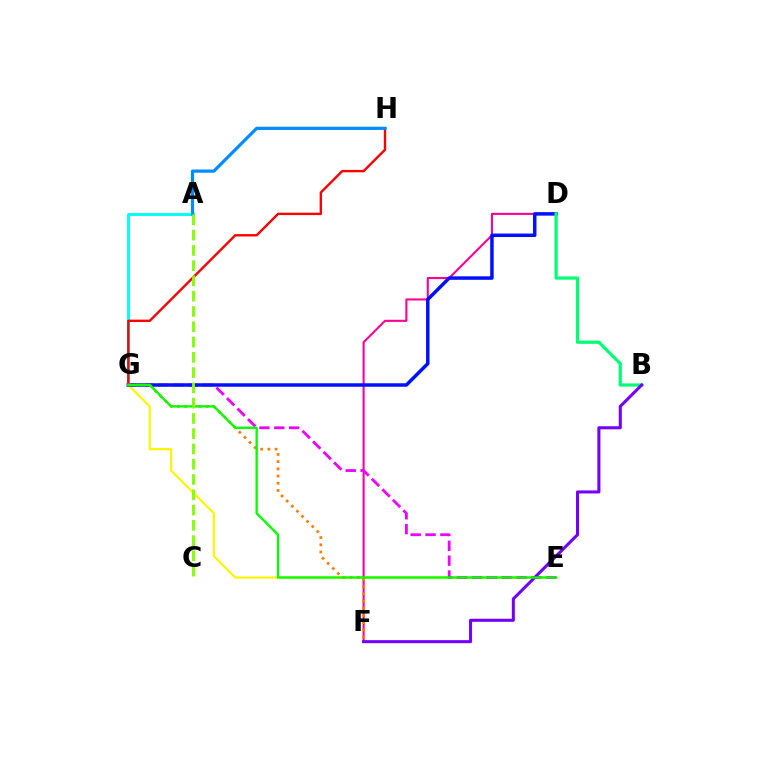{('E', 'G'): [{'color': '#fcf500', 'line_style': 'solid', 'thickness': 1.57}, {'color': '#ee00ff', 'line_style': 'dashed', 'thickness': 2.02}, {'color': '#08ff00', 'line_style': 'solid', 'thickness': 1.7}], ('A', 'G'): [{'color': '#00fff6', 'line_style': 'solid', 'thickness': 2.11}], ('D', 'F'): [{'color': '#ff0094', 'line_style': 'solid', 'thickness': 1.51}], ('D', 'G'): [{'color': '#0010ff', 'line_style': 'solid', 'thickness': 2.51}], ('G', 'H'): [{'color': '#ff0000', 'line_style': 'solid', 'thickness': 1.72}], ('A', 'H'): [{'color': '#008cff', 'line_style': 'solid', 'thickness': 2.31}], ('F', 'G'): [{'color': '#ff7c00', 'line_style': 'dotted', 'thickness': 1.96}], ('B', 'D'): [{'color': '#00ff74', 'line_style': 'solid', 'thickness': 2.31}], ('B', 'F'): [{'color': '#7200ff', 'line_style': 'solid', 'thickness': 2.19}], ('A', 'C'): [{'color': '#84ff00', 'line_style': 'dashed', 'thickness': 2.08}]}